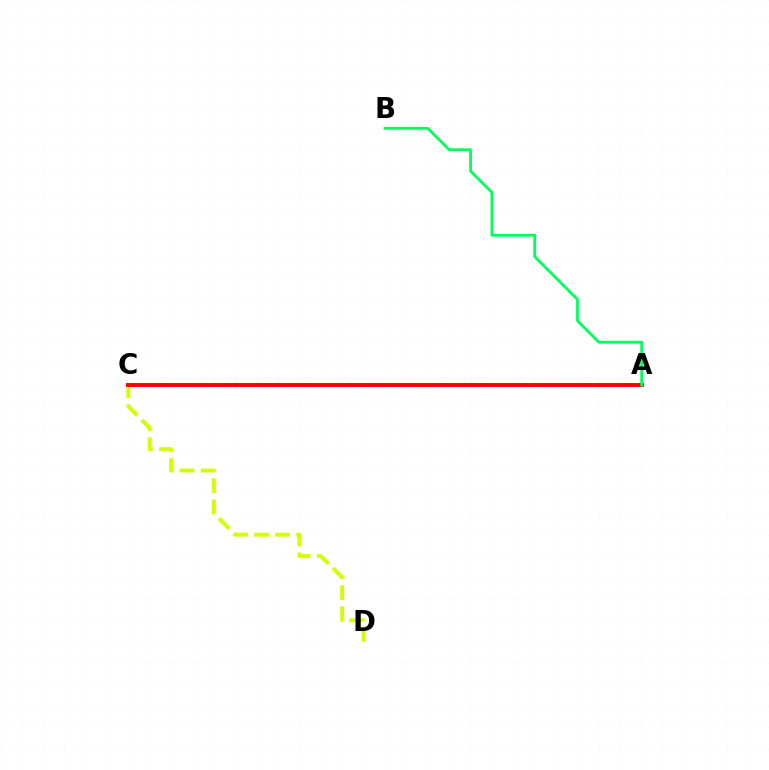{('A', 'C'): [{'color': '#0074ff', 'line_style': 'dotted', 'thickness': 2.81}, {'color': '#b900ff', 'line_style': 'solid', 'thickness': 1.68}, {'color': '#ff0000', 'line_style': 'solid', 'thickness': 2.8}], ('C', 'D'): [{'color': '#d1ff00', 'line_style': 'dashed', 'thickness': 2.86}], ('A', 'B'): [{'color': '#00ff5c', 'line_style': 'solid', 'thickness': 2.03}]}